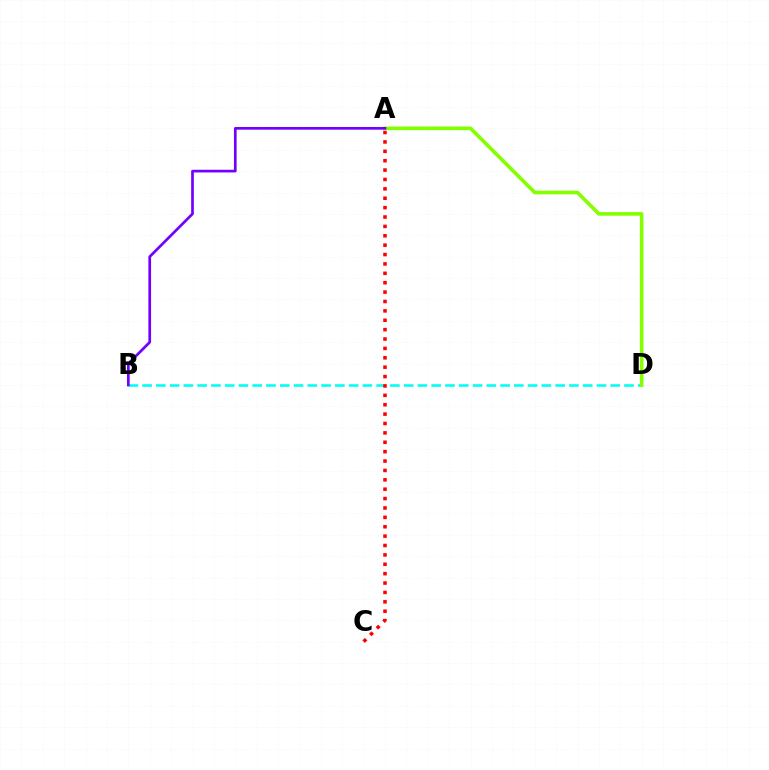{('B', 'D'): [{'color': '#00fff6', 'line_style': 'dashed', 'thickness': 1.87}], ('A', 'C'): [{'color': '#ff0000', 'line_style': 'dotted', 'thickness': 2.55}], ('A', 'D'): [{'color': '#84ff00', 'line_style': 'solid', 'thickness': 2.61}], ('A', 'B'): [{'color': '#7200ff', 'line_style': 'solid', 'thickness': 1.94}]}